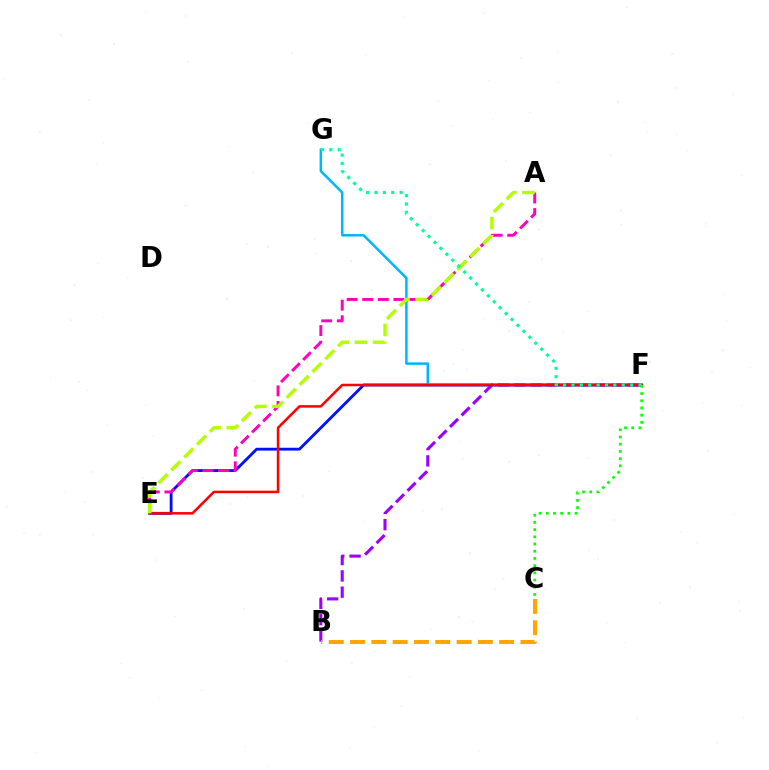{('E', 'F'): [{'color': '#0010ff', 'line_style': 'solid', 'thickness': 2.04}, {'color': '#ff0000', 'line_style': 'solid', 'thickness': 1.82}], ('A', 'E'): [{'color': '#ff00bd', 'line_style': 'dashed', 'thickness': 2.12}, {'color': '#b3ff00', 'line_style': 'dashed', 'thickness': 2.47}], ('F', 'G'): [{'color': '#00b5ff', 'line_style': 'solid', 'thickness': 1.8}, {'color': '#00ff9d', 'line_style': 'dotted', 'thickness': 2.28}], ('B', 'F'): [{'color': '#9b00ff', 'line_style': 'dashed', 'thickness': 2.21}], ('C', 'F'): [{'color': '#08ff00', 'line_style': 'dotted', 'thickness': 1.96}], ('B', 'C'): [{'color': '#ffa500', 'line_style': 'dashed', 'thickness': 2.89}]}